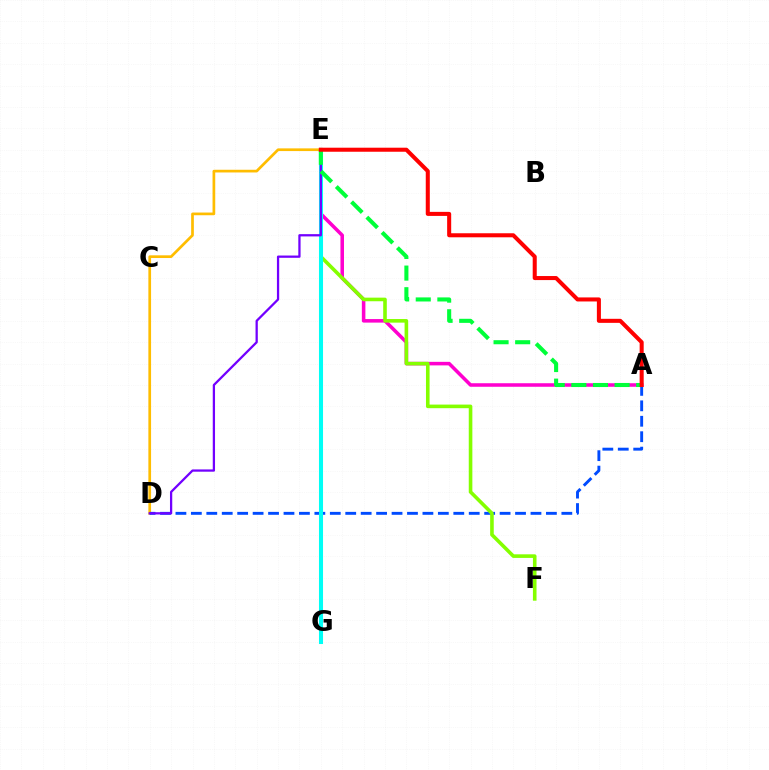{('D', 'E'): [{'color': '#ffbd00', 'line_style': 'solid', 'thickness': 1.95}, {'color': '#7200ff', 'line_style': 'solid', 'thickness': 1.63}], ('A', 'D'): [{'color': '#004bff', 'line_style': 'dashed', 'thickness': 2.1}], ('A', 'E'): [{'color': '#ff00cf', 'line_style': 'solid', 'thickness': 2.55}, {'color': '#00ff39', 'line_style': 'dashed', 'thickness': 2.94}, {'color': '#ff0000', 'line_style': 'solid', 'thickness': 2.91}], ('E', 'F'): [{'color': '#84ff00', 'line_style': 'solid', 'thickness': 2.59}], ('E', 'G'): [{'color': '#00fff6', 'line_style': 'solid', 'thickness': 2.92}]}